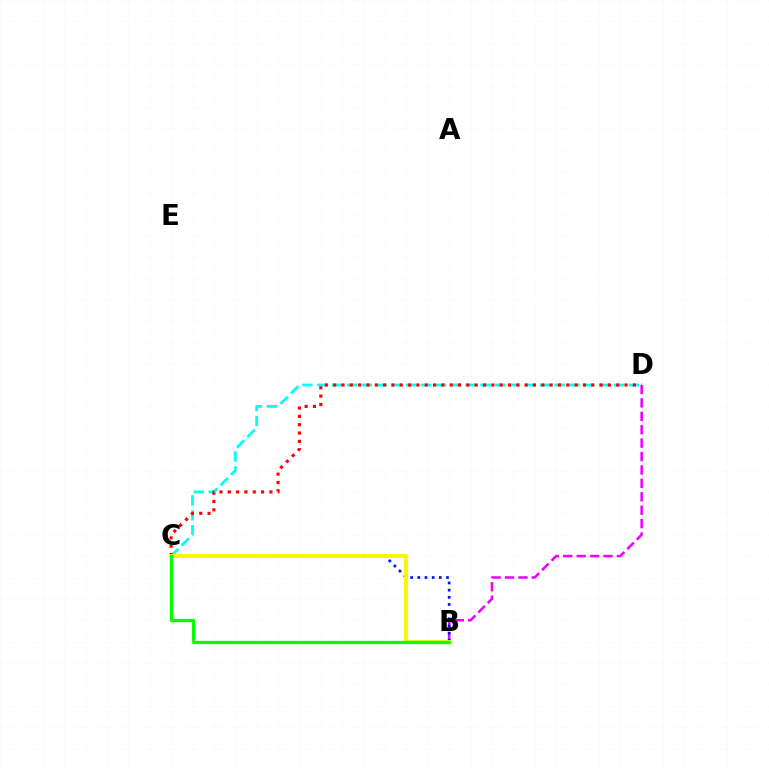{('B', 'D'): [{'color': '#ee00ff', 'line_style': 'dashed', 'thickness': 1.82}], ('C', 'D'): [{'color': '#00fff6', 'line_style': 'dashed', 'thickness': 2.02}, {'color': '#ff0000', 'line_style': 'dotted', 'thickness': 2.26}], ('B', 'C'): [{'color': '#0010ff', 'line_style': 'dotted', 'thickness': 1.95}, {'color': '#fcf500', 'line_style': 'solid', 'thickness': 2.81}, {'color': '#08ff00', 'line_style': 'solid', 'thickness': 2.35}]}